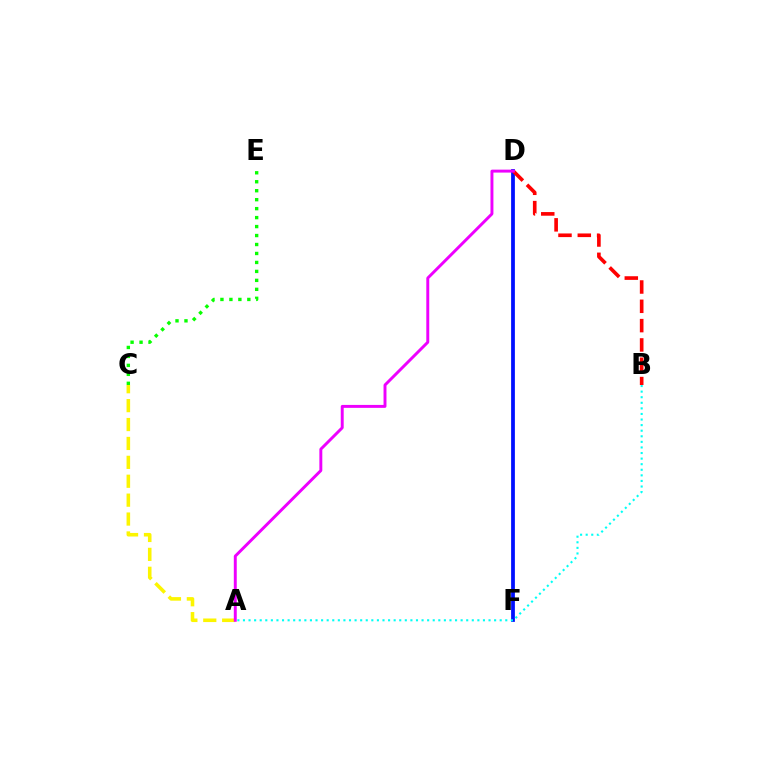{('A', 'C'): [{'color': '#fcf500', 'line_style': 'dashed', 'thickness': 2.57}], ('D', 'F'): [{'color': '#0010ff', 'line_style': 'solid', 'thickness': 2.71}], ('B', 'D'): [{'color': '#ff0000', 'line_style': 'dashed', 'thickness': 2.62}], ('A', 'D'): [{'color': '#ee00ff', 'line_style': 'solid', 'thickness': 2.12}], ('C', 'E'): [{'color': '#08ff00', 'line_style': 'dotted', 'thickness': 2.44}], ('A', 'B'): [{'color': '#00fff6', 'line_style': 'dotted', 'thickness': 1.52}]}